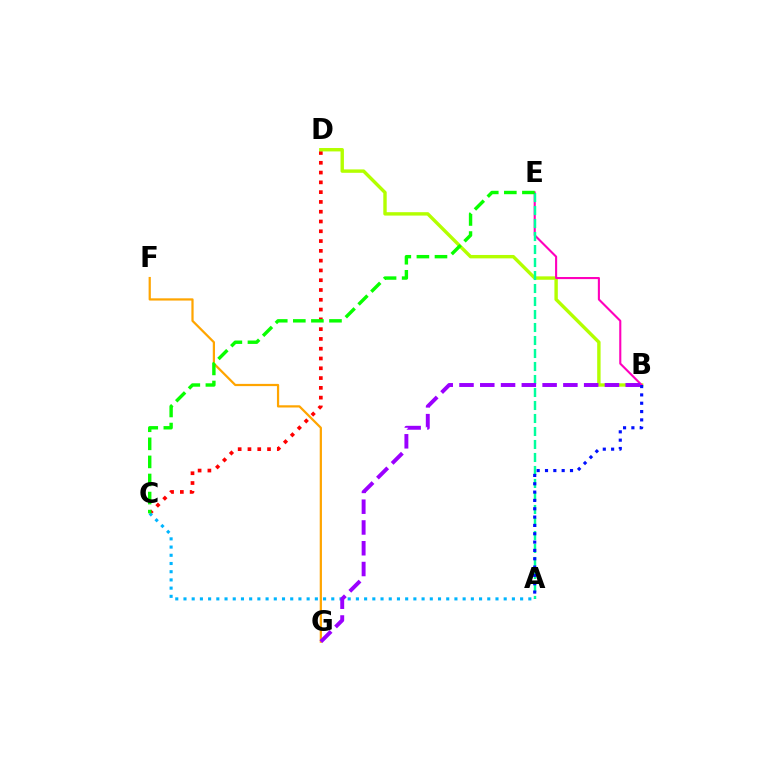{('F', 'G'): [{'color': '#ffa500', 'line_style': 'solid', 'thickness': 1.61}], ('C', 'D'): [{'color': '#ff0000', 'line_style': 'dotted', 'thickness': 2.66}], ('B', 'D'): [{'color': '#b3ff00', 'line_style': 'solid', 'thickness': 2.45}], ('B', 'E'): [{'color': '#ff00bd', 'line_style': 'solid', 'thickness': 1.51}], ('A', 'C'): [{'color': '#00b5ff', 'line_style': 'dotted', 'thickness': 2.23}], ('A', 'E'): [{'color': '#00ff9d', 'line_style': 'dashed', 'thickness': 1.77}], ('C', 'E'): [{'color': '#08ff00', 'line_style': 'dashed', 'thickness': 2.46}], ('A', 'B'): [{'color': '#0010ff', 'line_style': 'dotted', 'thickness': 2.26}], ('B', 'G'): [{'color': '#9b00ff', 'line_style': 'dashed', 'thickness': 2.82}]}